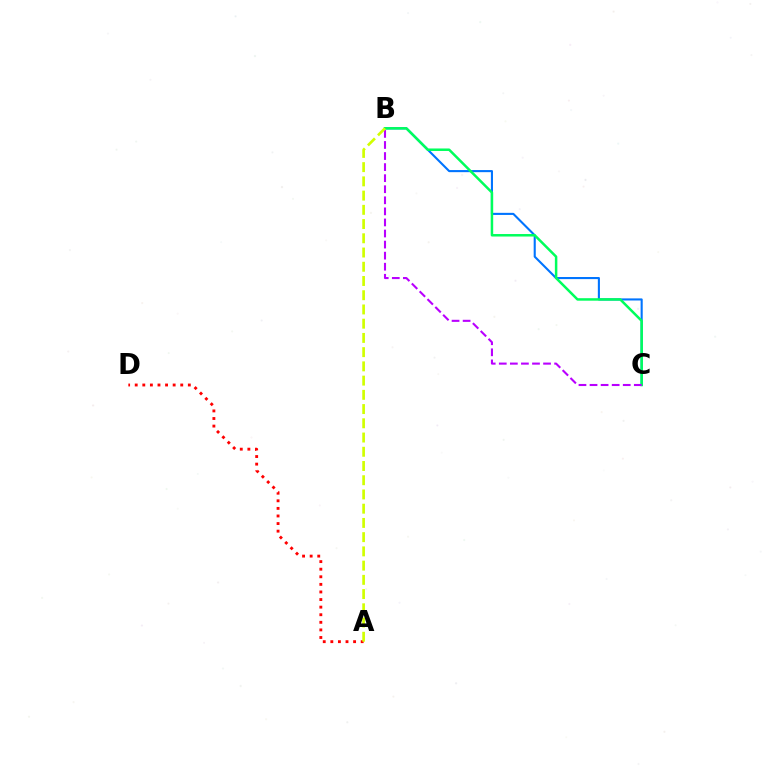{('A', 'D'): [{'color': '#ff0000', 'line_style': 'dotted', 'thickness': 2.06}], ('B', 'C'): [{'color': '#0074ff', 'line_style': 'solid', 'thickness': 1.51}, {'color': '#00ff5c', 'line_style': 'solid', 'thickness': 1.8}, {'color': '#b900ff', 'line_style': 'dashed', 'thickness': 1.5}], ('A', 'B'): [{'color': '#d1ff00', 'line_style': 'dashed', 'thickness': 1.93}]}